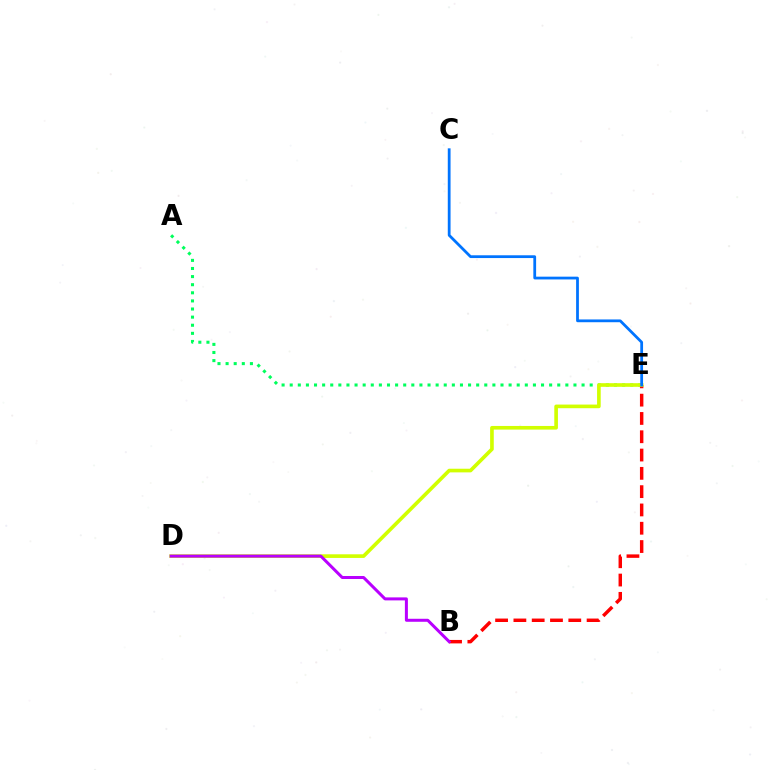{('A', 'E'): [{'color': '#00ff5c', 'line_style': 'dotted', 'thickness': 2.2}], ('B', 'E'): [{'color': '#ff0000', 'line_style': 'dashed', 'thickness': 2.49}], ('D', 'E'): [{'color': '#d1ff00', 'line_style': 'solid', 'thickness': 2.62}], ('C', 'E'): [{'color': '#0074ff', 'line_style': 'solid', 'thickness': 2.0}], ('B', 'D'): [{'color': '#b900ff', 'line_style': 'solid', 'thickness': 2.16}]}